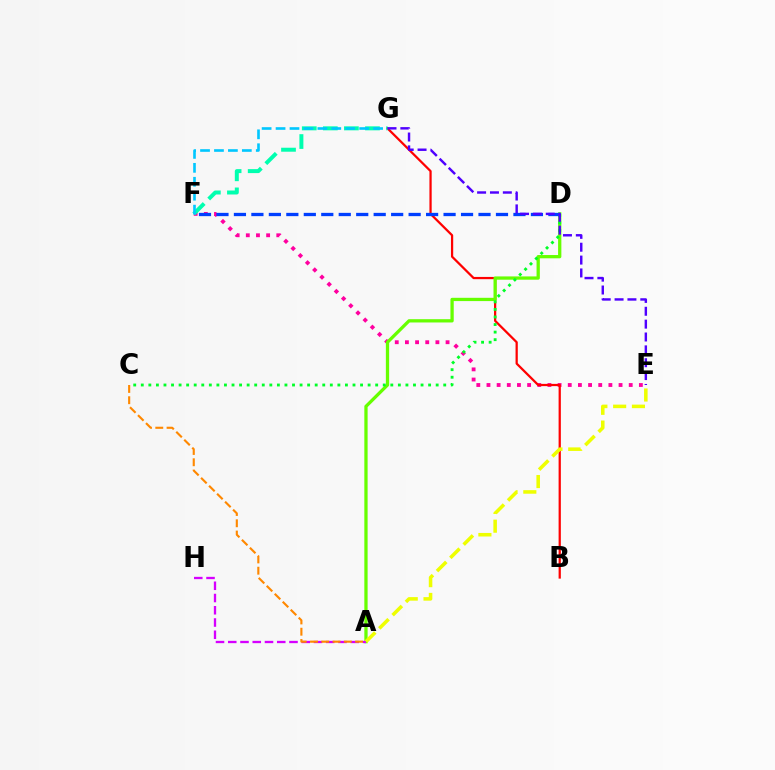{('E', 'F'): [{'color': '#ff00a0', 'line_style': 'dotted', 'thickness': 2.76}], ('B', 'G'): [{'color': '#ff0000', 'line_style': 'solid', 'thickness': 1.61}], ('A', 'D'): [{'color': '#66ff00', 'line_style': 'solid', 'thickness': 2.36}], ('F', 'G'): [{'color': '#00ffaf', 'line_style': 'dashed', 'thickness': 2.86}, {'color': '#00c7ff', 'line_style': 'dashed', 'thickness': 1.89}], ('A', 'H'): [{'color': '#d600ff', 'line_style': 'dashed', 'thickness': 1.66}], ('C', 'D'): [{'color': '#00ff27', 'line_style': 'dotted', 'thickness': 2.05}], ('D', 'F'): [{'color': '#003fff', 'line_style': 'dashed', 'thickness': 2.37}], ('A', 'C'): [{'color': '#ff8800', 'line_style': 'dashed', 'thickness': 1.53}], ('E', 'G'): [{'color': '#4f00ff', 'line_style': 'dashed', 'thickness': 1.75}], ('A', 'E'): [{'color': '#eeff00', 'line_style': 'dashed', 'thickness': 2.55}]}